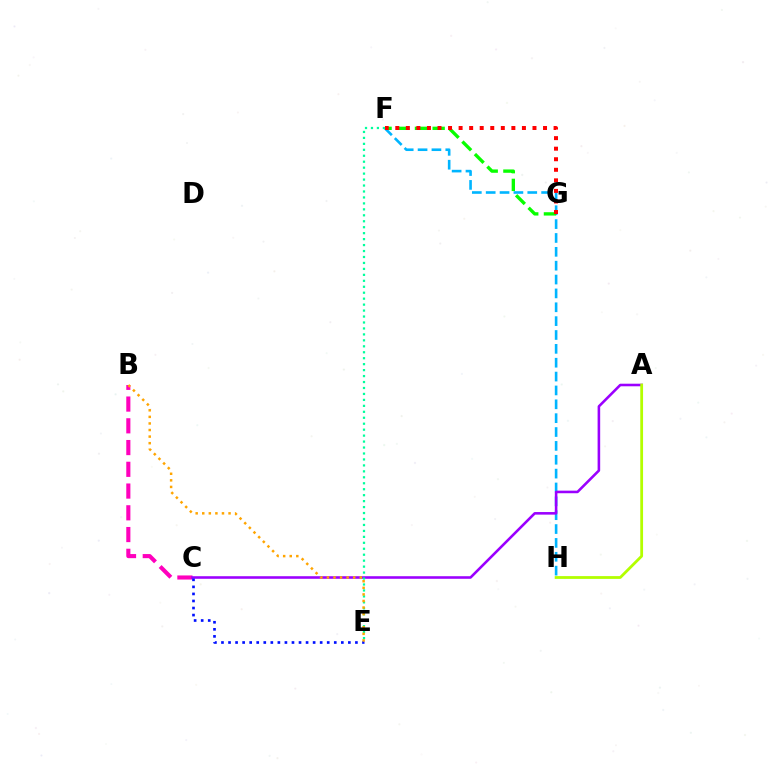{('F', 'H'): [{'color': '#00b5ff', 'line_style': 'dashed', 'thickness': 1.88}], ('F', 'G'): [{'color': '#08ff00', 'line_style': 'dashed', 'thickness': 2.4}, {'color': '#ff0000', 'line_style': 'dotted', 'thickness': 2.87}], ('B', 'C'): [{'color': '#ff00bd', 'line_style': 'dashed', 'thickness': 2.95}], ('A', 'C'): [{'color': '#9b00ff', 'line_style': 'solid', 'thickness': 1.86}], ('C', 'E'): [{'color': '#0010ff', 'line_style': 'dotted', 'thickness': 1.92}], ('E', 'F'): [{'color': '#00ff9d', 'line_style': 'dotted', 'thickness': 1.62}], ('B', 'E'): [{'color': '#ffa500', 'line_style': 'dotted', 'thickness': 1.79}], ('A', 'H'): [{'color': '#b3ff00', 'line_style': 'solid', 'thickness': 2.01}]}